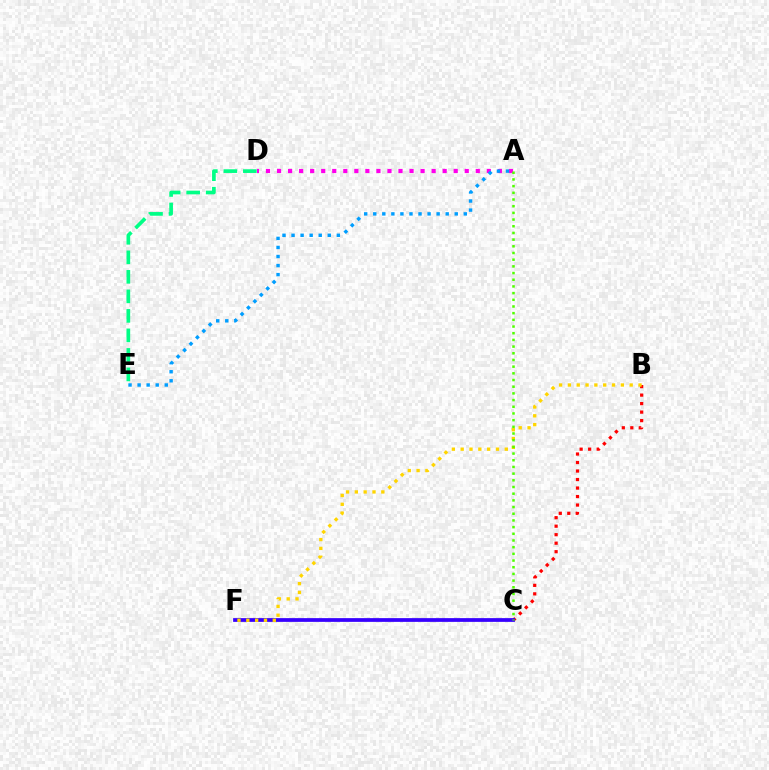{('D', 'E'): [{'color': '#00ff86', 'line_style': 'dashed', 'thickness': 2.65}], ('B', 'C'): [{'color': '#ff0000', 'line_style': 'dotted', 'thickness': 2.31}], ('C', 'F'): [{'color': '#3700ff', 'line_style': 'solid', 'thickness': 2.69}], ('A', 'D'): [{'color': '#ff00ed', 'line_style': 'dotted', 'thickness': 3.0}], ('B', 'F'): [{'color': '#ffd500', 'line_style': 'dotted', 'thickness': 2.4}], ('A', 'E'): [{'color': '#009eff', 'line_style': 'dotted', 'thickness': 2.46}], ('A', 'C'): [{'color': '#4fff00', 'line_style': 'dotted', 'thickness': 1.82}]}